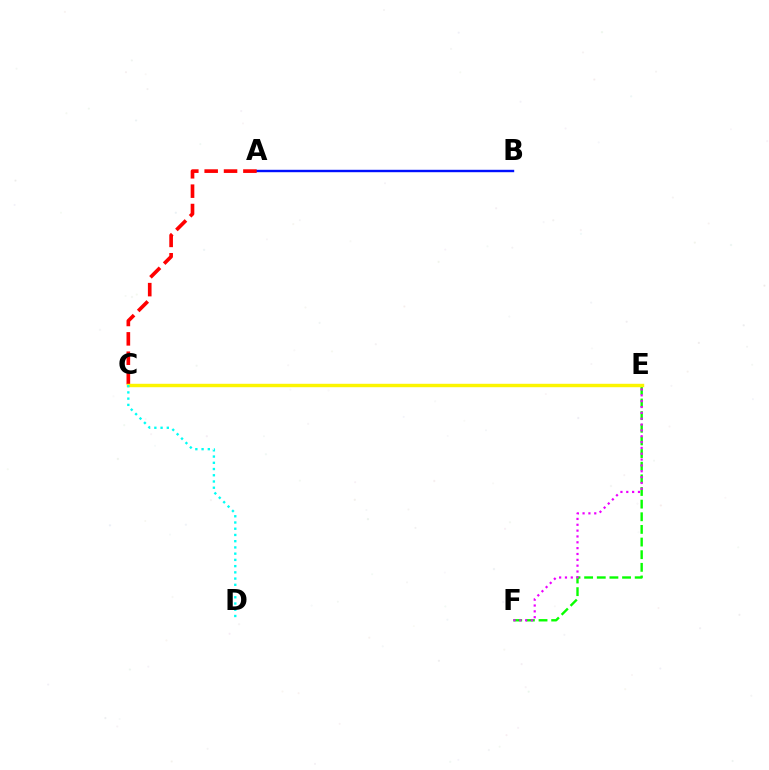{('A', 'B'): [{'color': '#0010ff', 'line_style': 'solid', 'thickness': 1.73}], ('E', 'F'): [{'color': '#08ff00', 'line_style': 'dashed', 'thickness': 1.72}, {'color': '#ee00ff', 'line_style': 'dotted', 'thickness': 1.59}], ('A', 'C'): [{'color': '#ff0000', 'line_style': 'dashed', 'thickness': 2.63}], ('C', 'E'): [{'color': '#fcf500', 'line_style': 'solid', 'thickness': 2.46}], ('C', 'D'): [{'color': '#00fff6', 'line_style': 'dotted', 'thickness': 1.69}]}